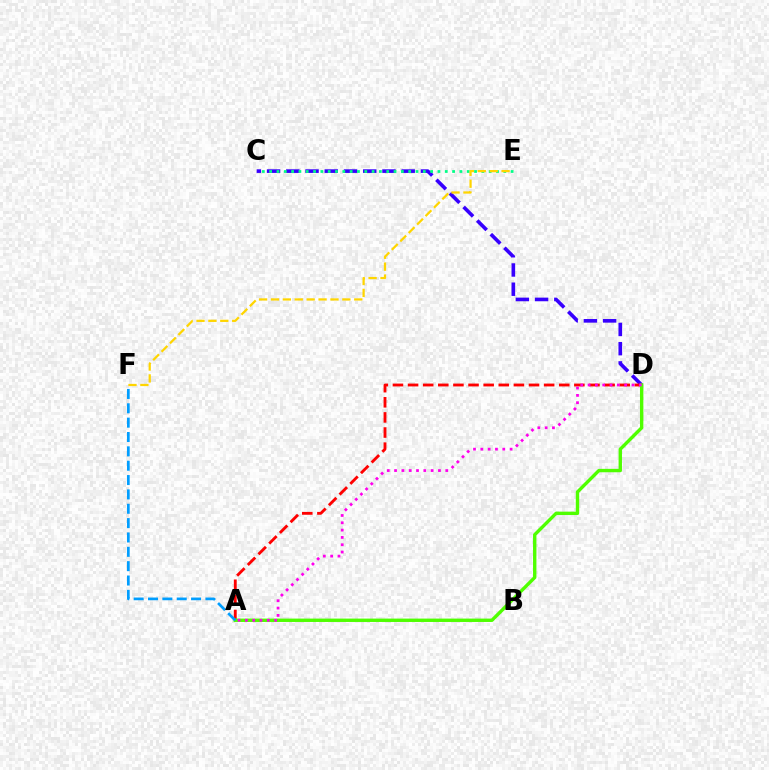{('C', 'D'): [{'color': '#3700ff', 'line_style': 'dashed', 'thickness': 2.61}], ('A', 'D'): [{'color': '#ff0000', 'line_style': 'dashed', 'thickness': 2.05}, {'color': '#4fff00', 'line_style': 'solid', 'thickness': 2.44}, {'color': '#ff00ed', 'line_style': 'dotted', 'thickness': 1.99}], ('A', 'F'): [{'color': '#009eff', 'line_style': 'dashed', 'thickness': 1.95}], ('C', 'E'): [{'color': '#00ff86', 'line_style': 'dotted', 'thickness': 1.99}], ('E', 'F'): [{'color': '#ffd500', 'line_style': 'dashed', 'thickness': 1.62}]}